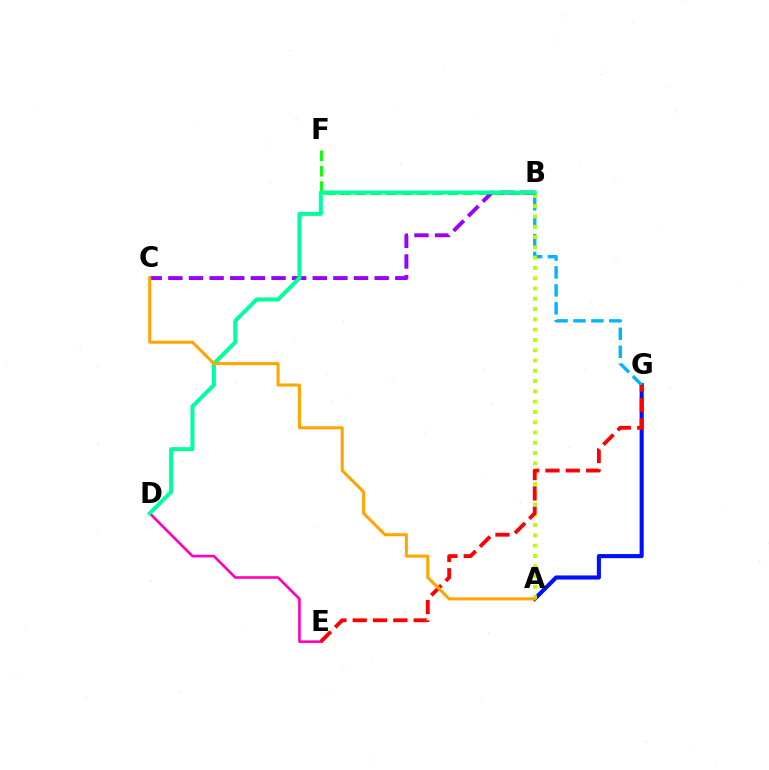{('A', 'G'): [{'color': '#0010ff', 'line_style': 'solid', 'thickness': 2.96}], ('D', 'E'): [{'color': '#ff00bd', 'line_style': 'solid', 'thickness': 1.89}], ('B', 'G'): [{'color': '#00b5ff', 'line_style': 'dashed', 'thickness': 2.44}], ('A', 'B'): [{'color': '#b3ff00', 'line_style': 'dotted', 'thickness': 2.79}], ('E', 'G'): [{'color': '#ff0000', 'line_style': 'dashed', 'thickness': 2.76}], ('B', 'F'): [{'color': '#08ff00', 'line_style': 'dashed', 'thickness': 2.09}], ('B', 'C'): [{'color': '#9b00ff', 'line_style': 'dashed', 'thickness': 2.8}], ('B', 'D'): [{'color': '#00ff9d', 'line_style': 'solid', 'thickness': 2.88}], ('A', 'C'): [{'color': '#ffa500', 'line_style': 'solid', 'thickness': 2.19}]}